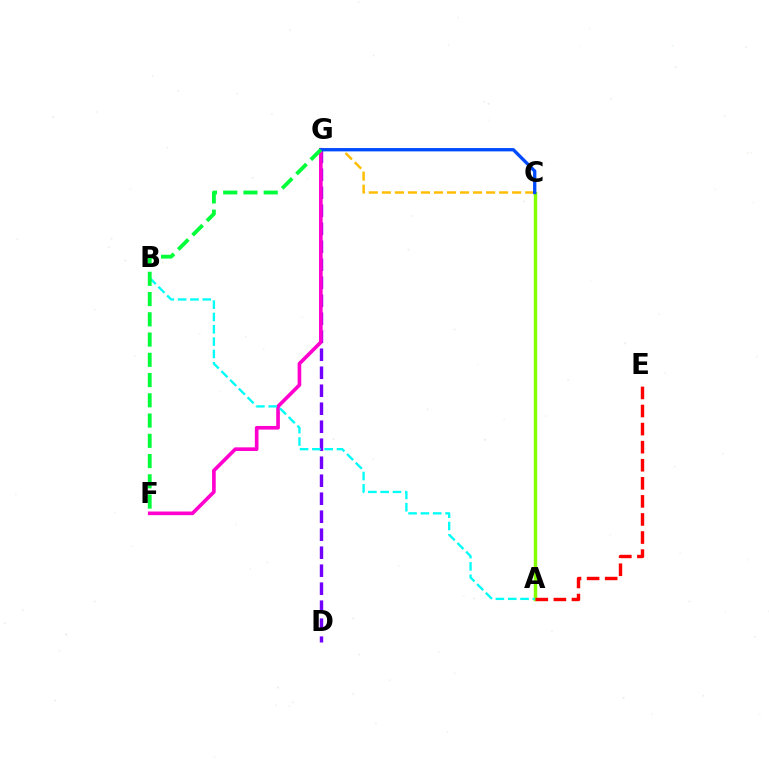{('C', 'G'): [{'color': '#ffbd00', 'line_style': 'dashed', 'thickness': 1.77}, {'color': '#004bff', 'line_style': 'solid', 'thickness': 2.39}], ('D', 'G'): [{'color': '#7200ff', 'line_style': 'dashed', 'thickness': 2.44}], ('A', 'C'): [{'color': '#84ff00', 'line_style': 'solid', 'thickness': 2.49}], ('A', 'E'): [{'color': '#ff0000', 'line_style': 'dashed', 'thickness': 2.46}], ('F', 'G'): [{'color': '#ff00cf', 'line_style': 'solid', 'thickness': 2.62}, {'color': '#00ff39', 'line_style': 'dashed', 'thickness': 2.75}], ('A', 'B'): [{'color': '#00fff6', 'line_style': 'dashed', 'thickness': 1.67}]}